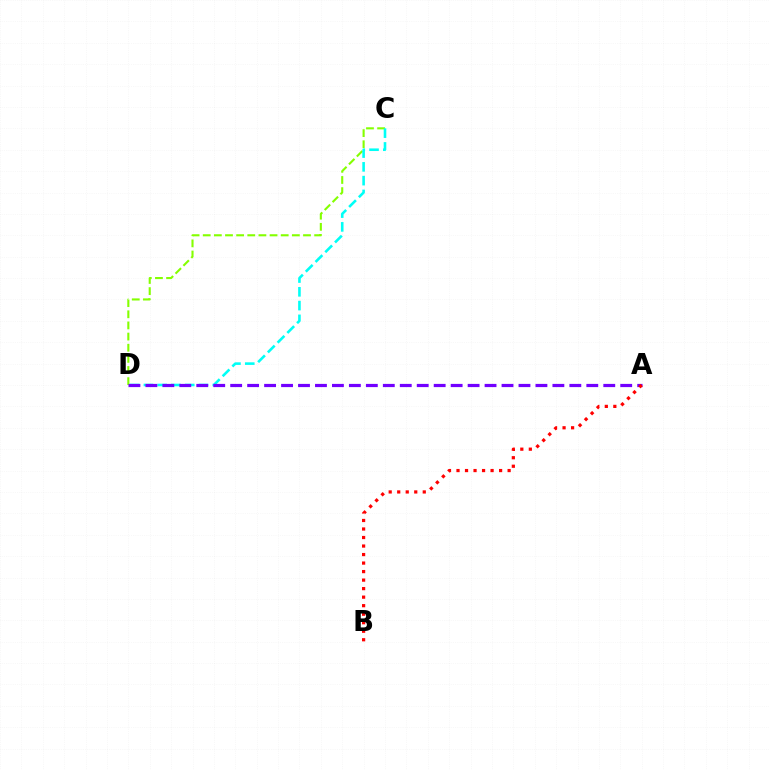{('C', 'D'): [{'color': '#84ff00', 'line_style': 'dashed', 'thickness': 1.51}, {'color': '#00fff6', 'line_style': 'dashed', 'thickness': 1.87}], ('A', 'D'): [{'color': '#7200ff', 'line_style': 'dashed', 'thickness': 2.3}], ('A', 'B'): [{'color': '#ff0000', 'line_style': 'dotted', 'thickness': 2.31}]}